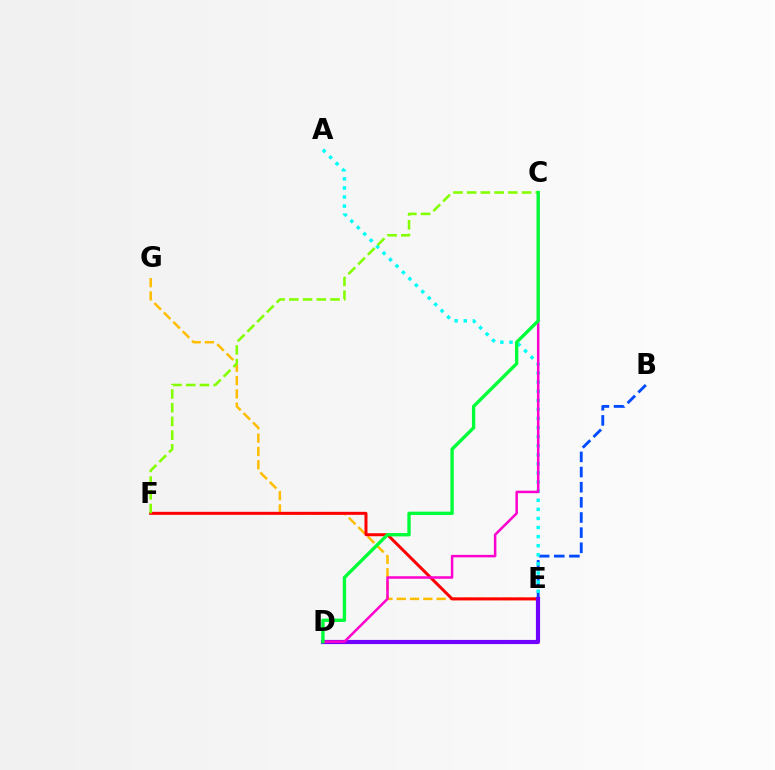{('B', 'E'): [{'color': '#004bff', 'line_style': 'dashed', 'thickness': 2.06}], ('E', 'G'): [{'color': '#ffbd00', 'line_style': 'dashed', 'thickness': 1.81}], ('A', 'E'): [{'color': '#00fff6', 'line_style': 'dotted', 'thickness': 2.47}], ('E', 'F'): [{'color': '#ff0000', 'line_style': 'solid', 'thickness': 2.17}], ('D', 'E'): [{'color': '#7200ff', 'line_style': 'solid', 'thickness': 2.99}], ('C', 'D'): [{'color': '#ff00cf', 'line_style': 'solid', 'thickness': 1.8}, {'color': '#00ff39', 'line_style': 'solid', 'thickness': 2.42}], ('C', 'F'): [{'color': '#84ff00', 'line_style': 'dashed', 'thickness': 1.86}]}